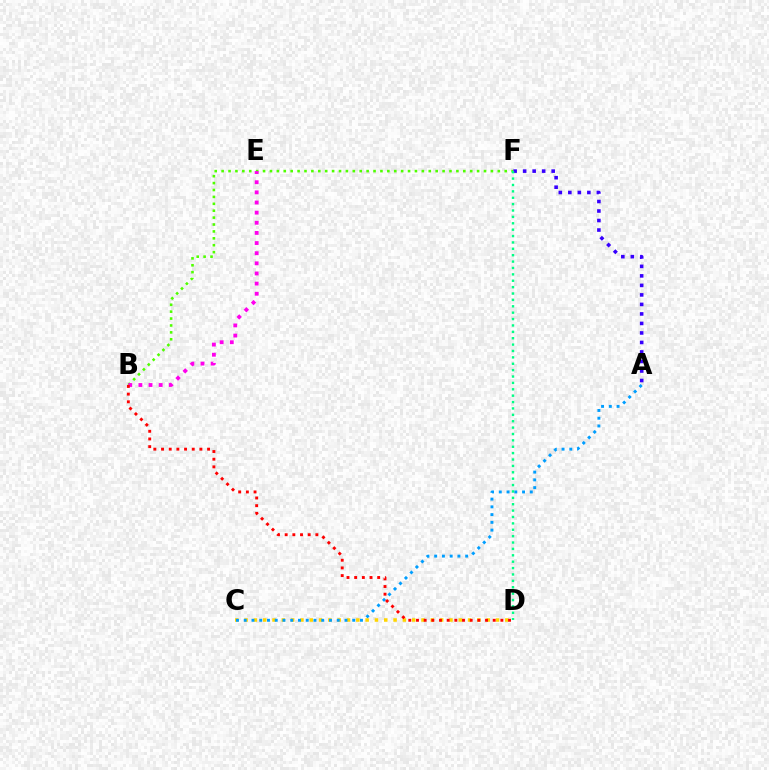{('B', 'F'): [{'color': '#4fff00', 'line_style': 'dotted', 'thickness': 1.88}], ('C', 'D'): [{'color': '#ffd500', 'line_style': 'dotted', 'thickness': 2.53}], ('A', 'C'): [{'color': '#009eff', 'line_style': 'dotted', 'thickness': 2.11}], ('B', 'E'): [{'color': '#ff00ed', 'line_style': 'dotted', 'thickness': 2.75}], ('A', 'F'): [{'color': '#3700ff', 'line_style': 'dotted', 'thickness': 2.58}], ('B', 'D'): [{'color': '#ff0000', 'line_style': 'dotted', 'thickness': 2.08}], ('D', 'F'): [{'color': '#00ff86', 'line_style': 'dotted', 'thickness': 1.73}]}